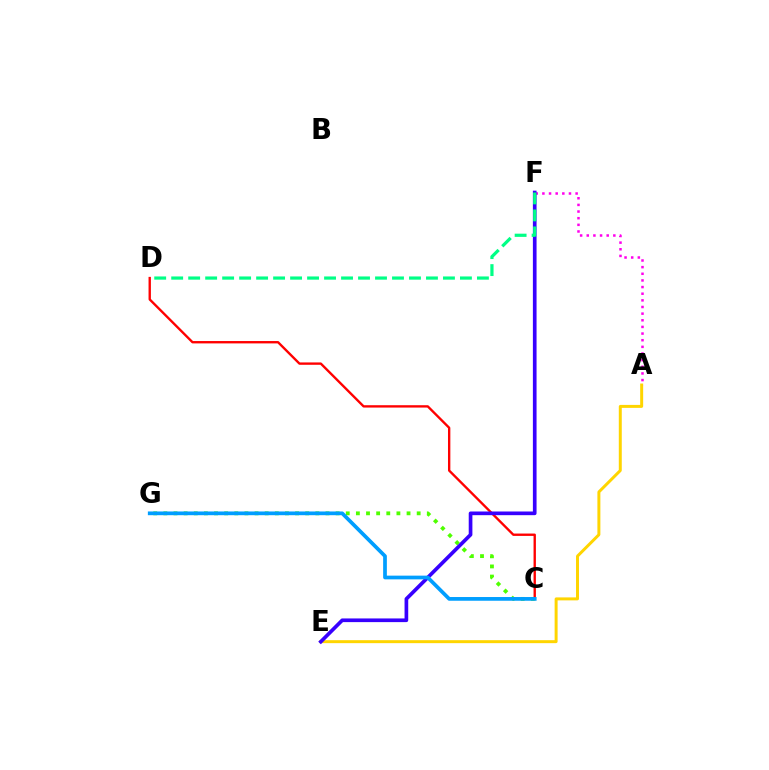{('C', 'D'): [{'color': '#ff0000', 'line_style': 'solid', 'thickness': 1.7}], ('A', 'E'): [{'color': '#ffd500', 'line_style': 'solid', 'thickness': 2.14}], ('A', 'F'): [{'color': '#ff00ed', 'line_style': 'dotted', 'thickness': 1.81}], ('C', 'G'): [{'color': '#4fff00', 'line_style': 'dotted', 'thickness': 2.75}, {'color': '#009eff', 'line_style': 'solid', 'thickness': 2.68}], ('E', 'F'): [{'color': '#3700ff', 'line_style': 'solid', 'thickness': 2.65}], ('D', 'F'): [{'color': '#00ff86', 'line_style': 'dashed', 'thickness': 2.31}]}